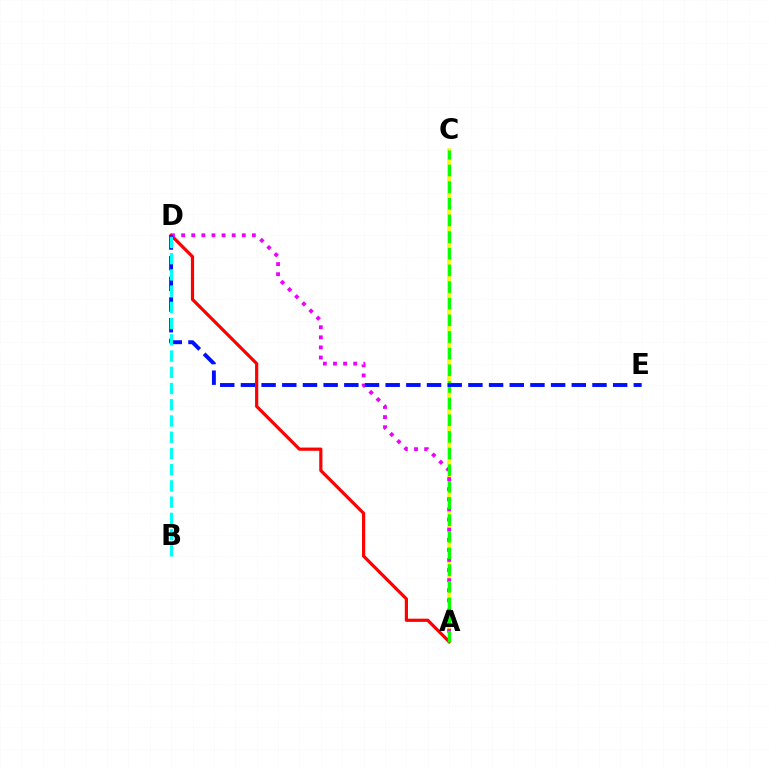{('A', 'C'): [{'color': '#fcf500', 'line_style': 'solid', 'thickness': 2.54}, {'color': '#08ff00', 'line_style': 'dashed', 'thickness': 2.26}], ('A', 'D'): [{'color': '#ff0000', 'line_style': 'solid', 'thickness': 2.3}, {'color': '#ee00ff', 'line_style': 'dotted', 'thickness': 2.75}], ('D', 'E'): [{'color': '#0010ff', 'line_style': 'dashed', 'thickness': 2.81}], ('B', 'D'): [{'color': '#00fff6', 'line_style': 'dashed', 'thickness': 2.2}]}